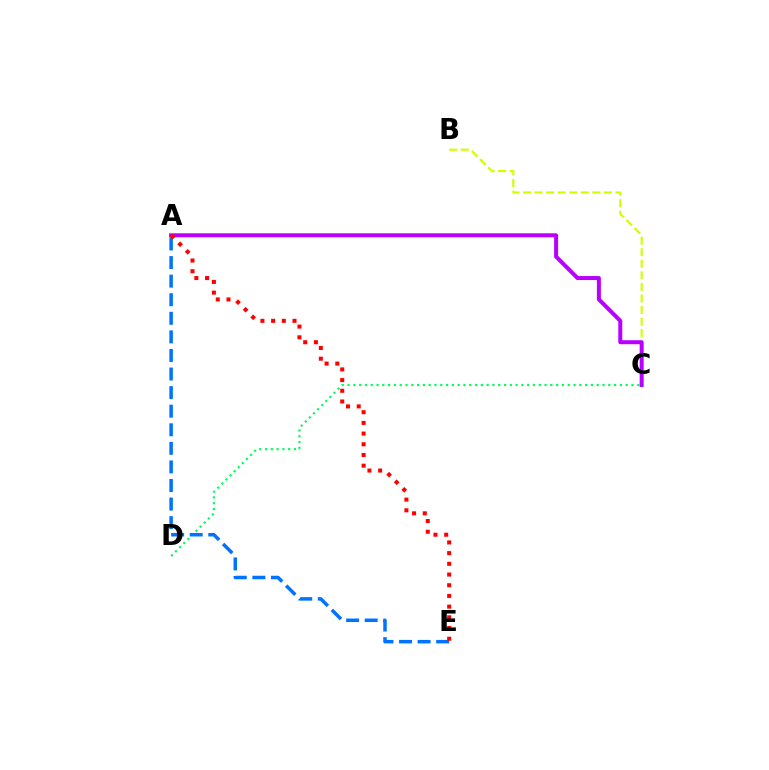{('B', 'C'): [{'color': '#d1ff00', 'line_style': 'dashed', 'thickness': 1.57}], ('C', 'D'): [{'color': '#00ff5c', 'line_style': 'dotted', 'thickness': 1.57}], ('A', 'C'): [{'color': '#b900ff', 'line_style': 'solid', 'thickness': 2.88}], ('A', 'E'): [{'color': '#0074ff', 'line_style': 'dashed', 'thickness': 2.52}, {'color': '#ff0000', 'line_style': 'dotted', 'thickness': 2.91}]}